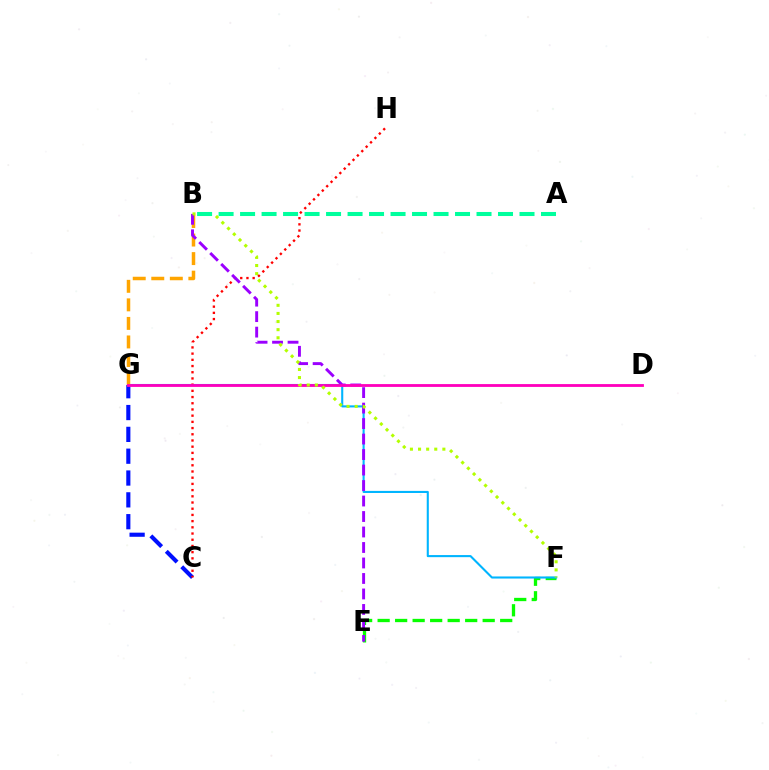{('E', 'F'): [{'color': '#08ff00', 'line_style': 'dashed', 'thickness': 2.38}], ('F', 'G'): [{'color': '#00b5ff', 'line_style': 'solid', 'thickness': 1.5}], ('C', 'G'): [{'color': '#0010ff', 'line_style': 'dashed', 'thickness': 2.97}], ('C', 'H'): [{'color': '#ff0000', 'line_style': 'dotted', 'thickness': 1.69}], ('B', 'G'): [{'color': '#ffa500', 'line_style': 'dashed', 'thickness': 2.52}], ('B', 'E'): [{'color': '#9b00ff', 'line_style': 'dashed', 'thickness': 2.1}], ('D', 'G'): [{'color': '#ff00bd', 'line_style': 'solid', 'thickness': 2.03}], ('B', 'F'): [{'color': '#b3ff00', 'line_style': 'dotted', 'thickness': 2.2}], ('A', 'B'): [{'color': '#00ff9d', 'line_style': 'dashed', 'thickness': 2.92}]}